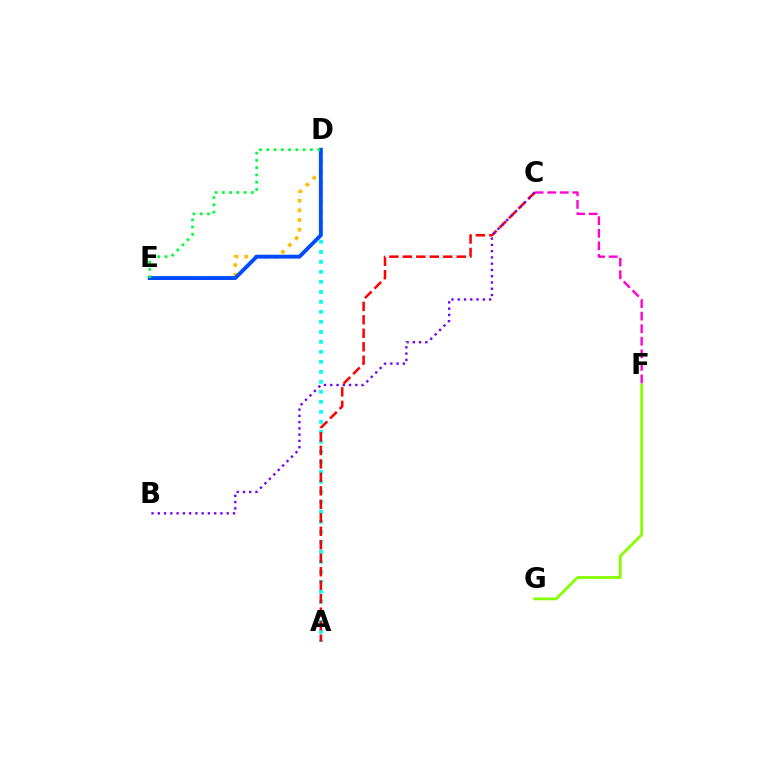{('F', 'G'): [{'color': '#84ff00', 'line_style': 'solid', 'thickness': 2.0}], ('D', 'E'): [{'color': '#ffbd00', 'line_style': 'dotted', 'thickness': 2.63}, {'color': '#004bff', 'line_style': 'solid', 'thickness': 2.79}, {'color': '#00ff39', 'line_style': 'dotted', 'thickness': 1.97}], ('A', 'D'): [{'color': '#00fff6', 'line_style': 'dotted', 'thickness': 2.72}], ('A', 'C'): [{'color': '#ff0000', 'line_style': 'dashed', 'thickness': 1.83}], ('C', 'F'): [{'color': '#ff00cf', 'line_style': 'dashed', 'thickness': 1.71}], ('B', 'C'): [{'color': '#7200ff', 'line_style': 'dotted', 'thickness': 1.7}]}